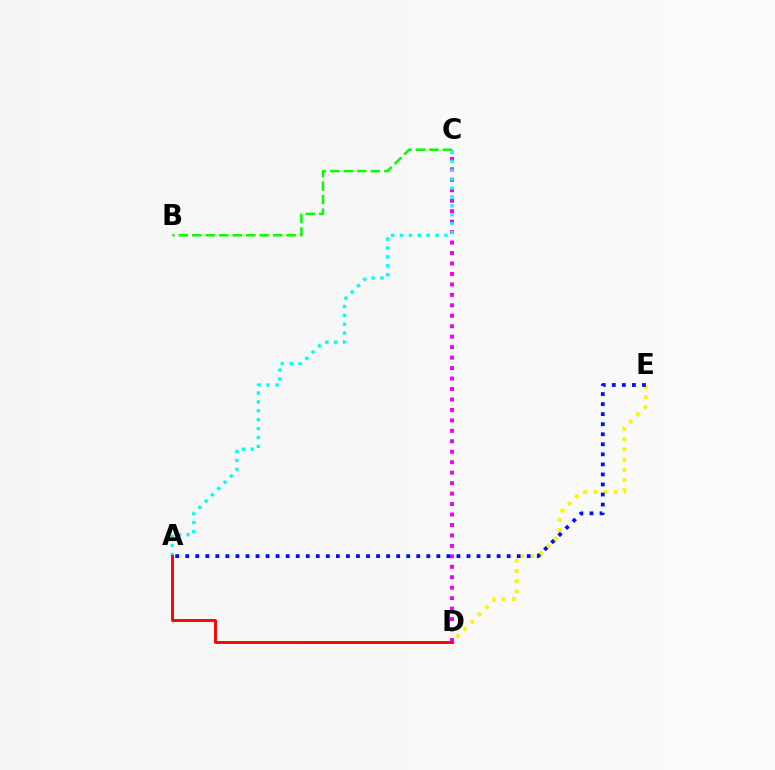{('C', 'D'): [{'color': '#ee00ff', 'line_style': 'dotted', 'thickness': 2.84}], ('D', 'E'): [{'color': '#fcf500', 'line_style': 'dotted', 'thickness': 2.77}], ('A', 'E'): [{'color': '#0010ff', 'line_style': 'dotted', 'thickness': 2.73}], ('A', 'C'): [{'color': '#00fff6', 'line_style': 'dotted', 'thickness': 2.42}], ('B', 'C'): [{'color': '#08ff00', 'line_style': 'dashed', 'thickness': 1.83}], ('A', 'D'): [{'color': '#ff0000', 'line_style': 'solid', 'thickness': 2.09}]}